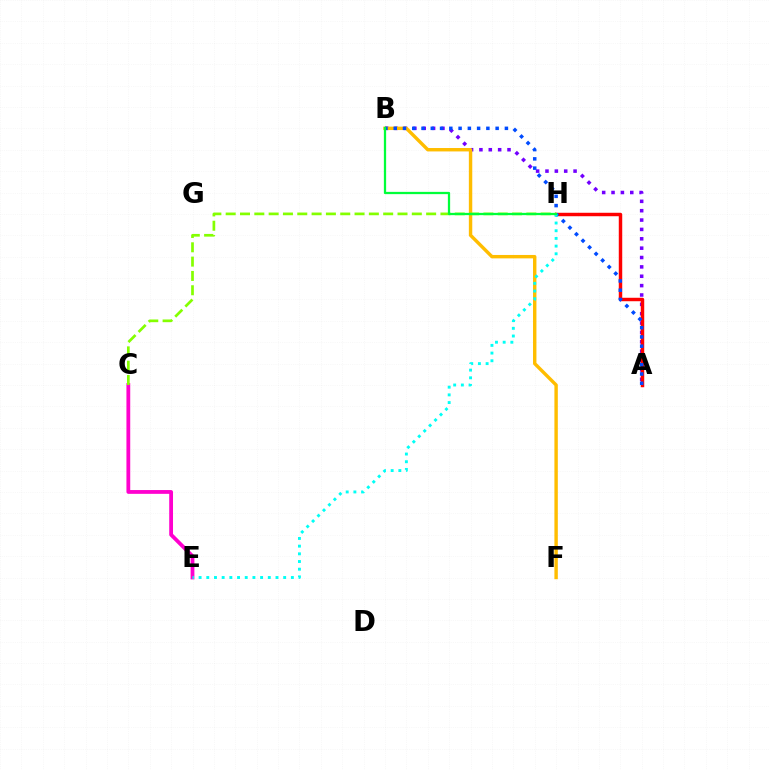{('A', 'B'): [{'color': '#7200ff', 'line_style': 'dotted', 'thickness': 2.54}, {'color': '#004bff', 'line_style': 'dotted', 'thickness': 2.52}], ('C', 'E'): [{'color': '#ff00cf', 'line_style': 'solid', 'thickness': 2.73}], ('B', 'F'): [{'color': '#ffbd00', 'line_style': 'solid', 'thickness': 2.46}], ('C', 'H'): [{'color': '#84ff00', 'line_style': 'dashed', 'thickness': 1.95}], ('A', 'H'): [{'color': '#ff0000', 'line_style': 'solid', 'thickness': 2.49}], ('E', 'H'): [{'color': '#00fff6', 'line_style': 'dotted', 'thickness': 2.09}], ('B', 'H'): [{'color': '#00ff39', 'line_style': 'solid', 'thickness': 1.63}]}